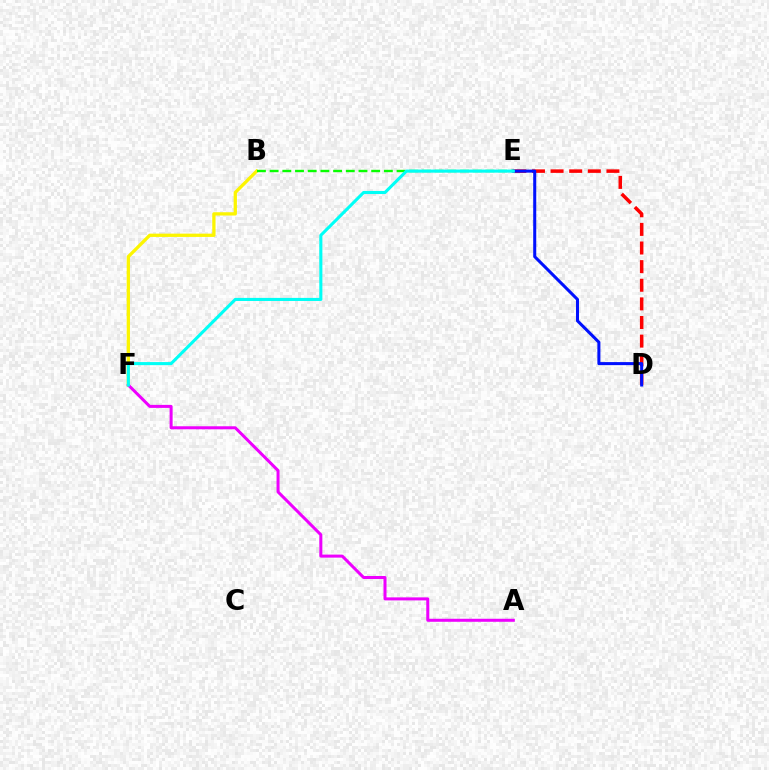{('D', 'E'): [{'color': '#ff0000', 'line_style': 'dashed', 'thickness': 2.53}, {'color': '#0010ff', 'line_style': 'solid', 'thickness': 2.19}], ('B', 'F'): [{'color': '#fcf500', 'line_style': 'solid', 'thickness': 2.37}], ('A', 'F'): [{'color': '#ee00ff', 'line_style': 'solid', 'thickness': 2.17}], ('B', 'E'): [{'color': '#08ff00', 'line_style': 'dashed', 'thickness': 1.72}], ('E', 'F'): [{'color': '#00fff6', 'line_style': 'solid', 'thickness': 2.22}]}